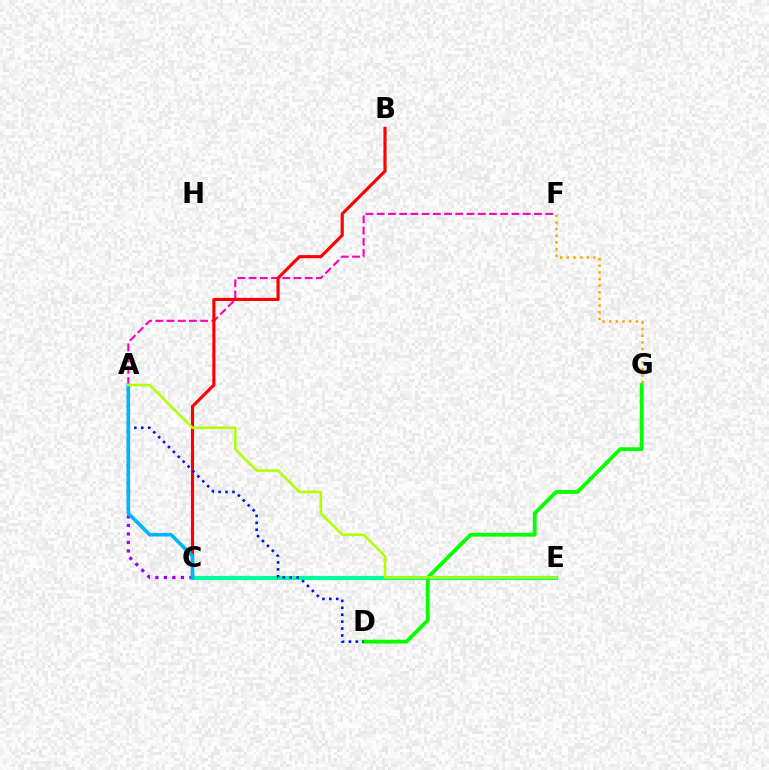{('D', 'G'): [{'color': '#08ff00', 'line_style': 'solid', 'thickness': 2.75}], ('A', 'F'): [{'color': '#ff00bd', 'line_style': 'dashed', 'thickness': 1.53}], ('A', 'C'): [{'color': '#9b00ff', 'line_style': 'dotted', 'thickness': 2.31}, {'color': '#00b5ff', 'line_style': 'solid', 'thickness': 2.6}], ('C', 'E'): [{'color': '#00ff9d', 'line_style': 'solid', 'thickness': 2.99}], ('B', 'C'): [{'color': '#ff0000', 'line_style': 'solid', 'thickness': 2.26}], ('A', 'D'): [{'color': '#0010ff', 'line_style': 'dotted', 'thickness': 1.88}], ('F', 'G'): [{'color': '#ffa500', 'line_style': 'dotted', 'thickness': 1.8}], ('A', 'E'): [{'color': '#b3ff00', 'line_style': 'solid', 'thickness': 1.88}]}